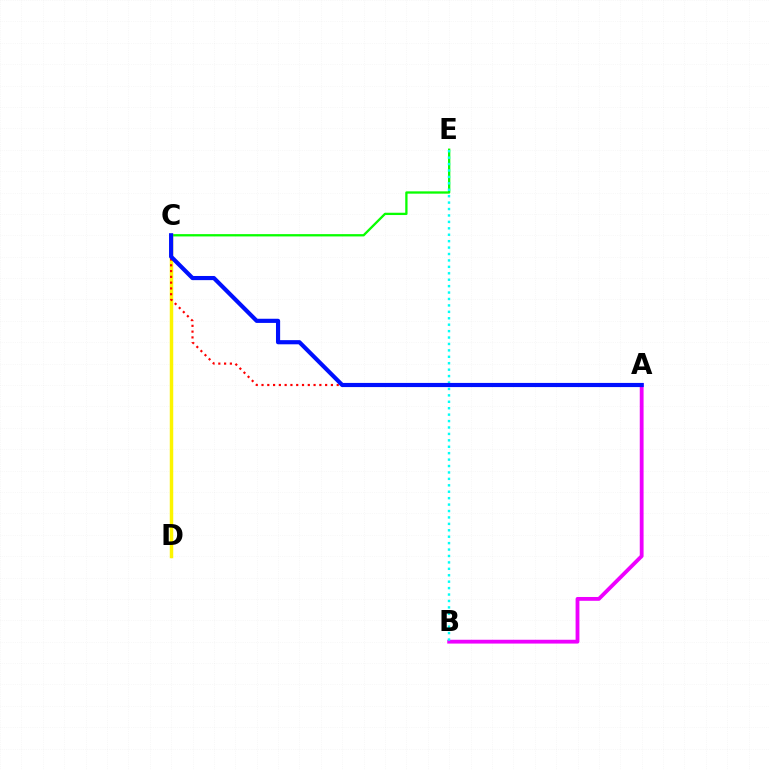{('C', 'E'): [{'color': '#08ff00', 'line_style': 'solid', 'thickness': 1.66}], ('A', 'B'): [{'color': '#ee00ff', 'line_style': 'solid', 'thickness': 2.75}], ('C', 'D'): [{'color': '#fcf500', 'line_style': 'solid', 'thickness': 2.5}], ('A', 'C'): [{'color': '#ff0000', 'line_style': 'dotted', 'thickness': 1.57}, {'color': '#0010ff', 'line_style': 'solid', 'thickness': 2.99}], ('B', 'E'): [{'color': '#00fff6', 'line_style': 'dotted', 'thickness': 1.75}]}